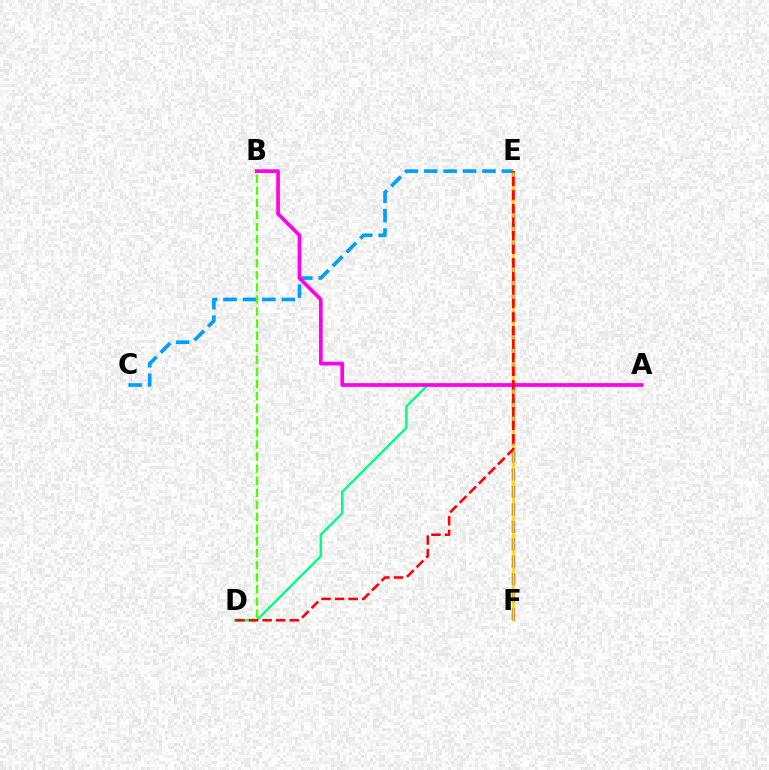{('C', 'E'): [{'color': '#009eff', 'line_style': 'dashed', 'thickness': 2.64}], ('A', 'D'): [{'color': '#00ff86', 'line_style': 'solid', 'thickness': 1.74}], ('E', 'F'): [{'color': '#3700ff', 'line_style': 'dashed', 'thickness': 2.37}, {'color': '#ffd500', 'line_style': 'solid', 'thickness': 1.81}], ('B', 'D'): [{'color': '#4fff00', 'line_style': 'dashed', 'thickness': 1.64}], ('A', 'B'): [{'color': '#ff00ed', 'line_style': 'solid', 'thickness': 2.66}], ('D', 'E'): [{'color': '#ff0000', 'line_style': 'dashed', 'thickness': 1.84}]}